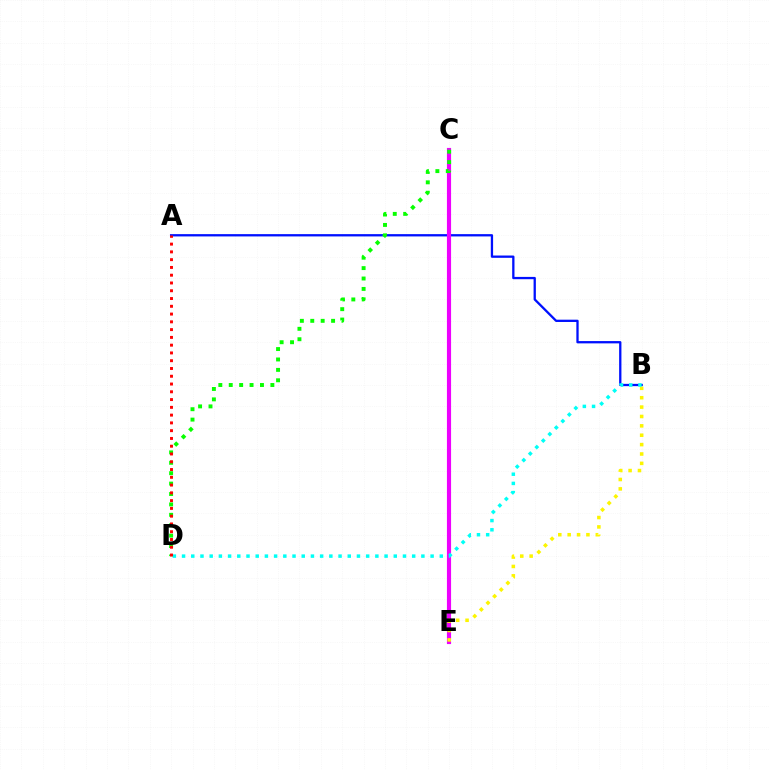{('A', 'B'): [{'color': '#0010ff', 'line_style': 'solid', 'thickness': 1.65}], ('C', 'E'): [{'color': '#ee00ff', 'line_style': 'solid', 'thickness': 2.98}], ('B', 'E'): [{'color': '#fcf500', 'line_style': 'dotted', 'thickness': 2.55}], ('C', 'D'): [{'color': '#08ff00', 'line_style': 'dotted', 'thickness': 2.83}], ('B', 'D'): [{'color': '#00fff6', 'line_style': 'dotted', 'thickness': 2.5}], ('A', 'D'): [{'color': '#ff0000', 'line_style': 'dotted', 'thickness': 2.11}]}